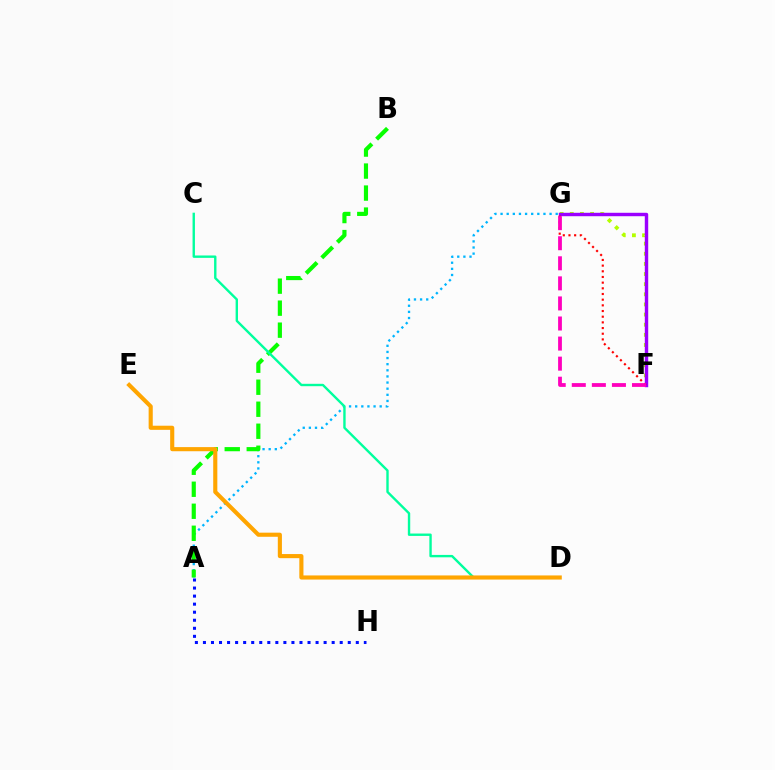{('A', 'G'): [{'color': '#00b5ff', 'line_style': 'dotted', 'thickness': 1.66}], ('A', 'B'): [{'color': '#08ff00', 'line_style': 'dashed', 'thickness': 2.99}], ('F', 'G'): [{'color': '#b3ff00', 'line_style': 'dotted', 'thickness': 2.75}, {'color': '#9b00ff', 'line_style': 'solid', 'thickness': 2.46}, {'color': '#ff0000', 'line_style': 'dotted', 'thickness': 1.54}, {'color': '#ff00bd', 'line_style': 'dashed', 'thickness': 2.73}], ('A', 'H'): [{'color': '#0010ff', 'line_style': 'dotted', 'thickness': 2.19}], ('C', 'D'): [{'color': '#00ff9d', 'line_style': 'solid', 'thickness': 1.72}], ('D', 'E'): [{'color': '#ffa500', 'line_style': 'solid', 'thickness': 2.96}]}